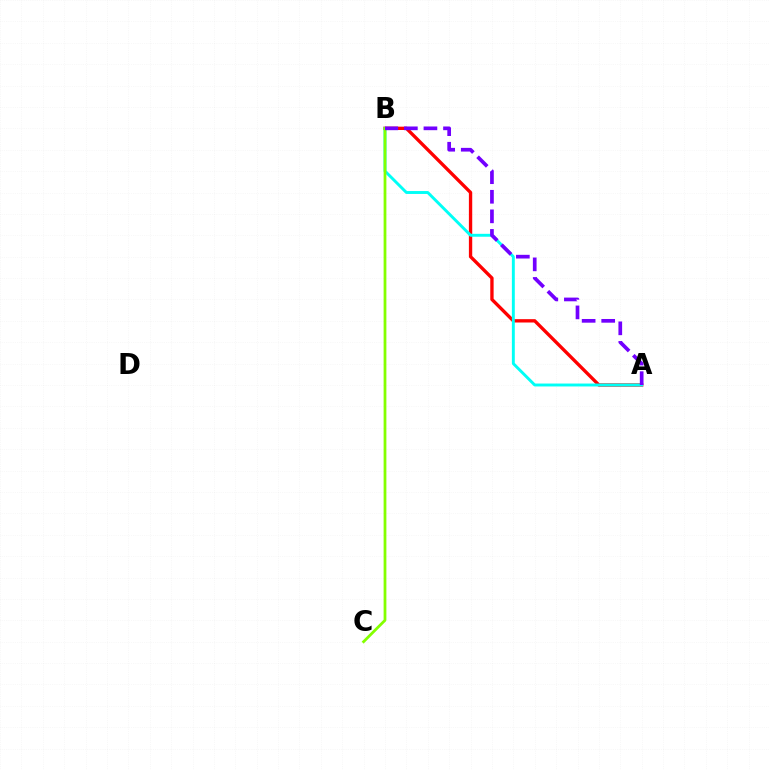{('A', 'B'): [{'color': '#ff0000', 'line_style': 'solid', 'thickness': 2.4}, {'color': '#00fff6', 'line_style': 'solid', 'thickness': 2.1}, {'color': '#7200ff', 'line_style': 'dashed', 'thickness': 2.66}], ('B', 'C'): [{'color': '#84ff00', 'line_style': 'solid', 'thickness': 2.0}]}